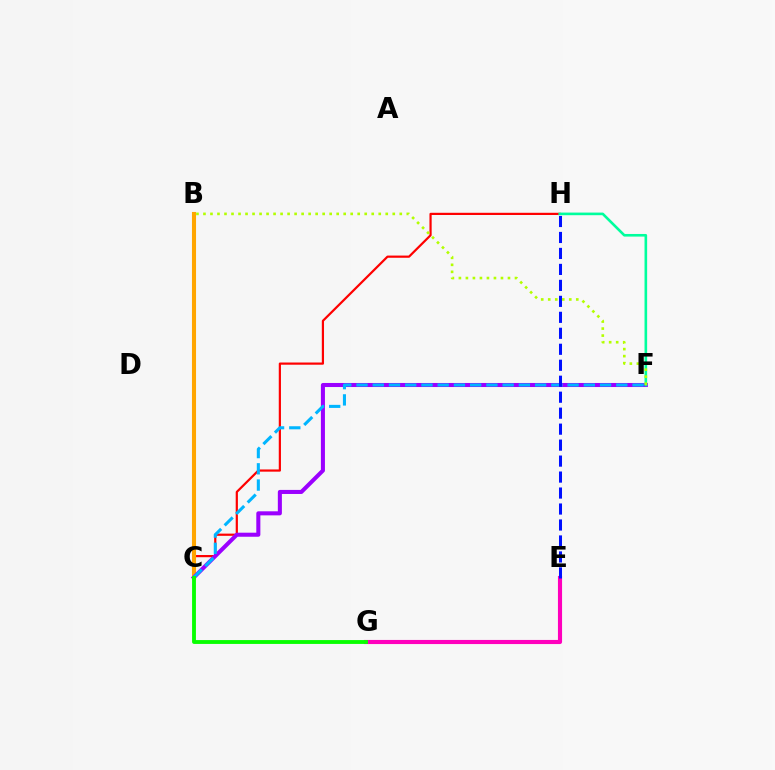{('C', 'H'): [{'color': '#ff0000', 'line_style': 'solid', 'thickness': 1.59}], ('B', 'C'): [{'color': '#ffa500', 'line_style': 'solid', 'thickness': 2.94}], ('C', 'F'): [{'color': '#9b00ff', 'line_style': 'solid', 'thickness': 2.92}, {'color': '#00b5ff', 'line_style': 'dashed', 'thickness': 2.21}], ('F', 'H'): [{'color': '#00ff9d', 'line_style': 'solid', 'thickness': 1.89}], ('B', 'F'): [{'color': '#b3ff00', 'line_style': 'dotted', 'thickness': 1.9}], ('E', 'G'): [{'color': '#ff00bd', 'line_style': 'solid', 'thickness': 2.96}], ('E', 'H'): [{'color': '#0010ff', 'line_style': 'dashed', 'thickness': 2.17}], ('C', 'G'): [{'color': '#08ff00', 'line_style': 'solid', 'thickness': 2.77}]}